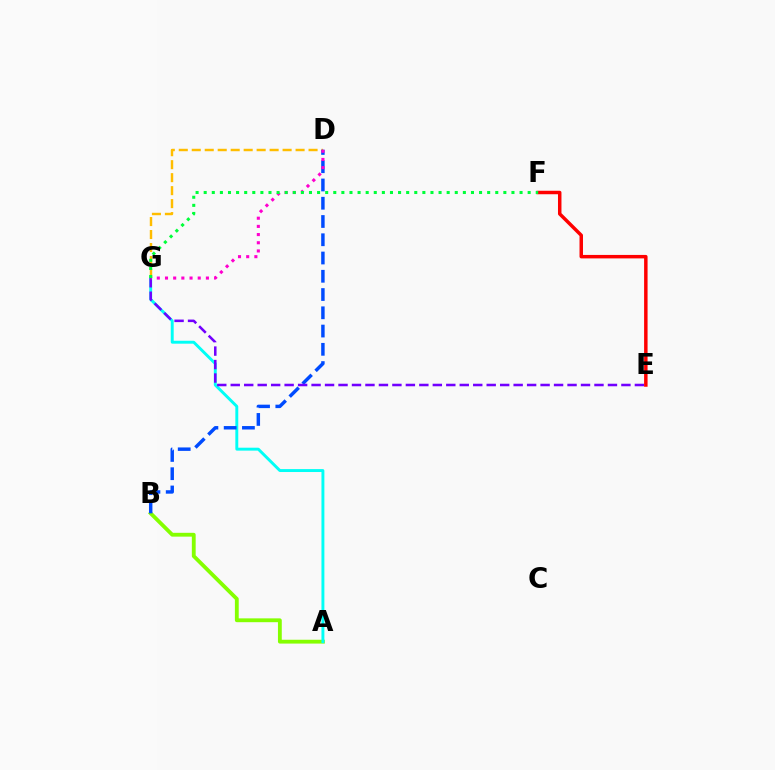{('A', 'B'): [{'color': '#84ff00', 'line_style': 'solid', 'thickness': 2.75}], ('A', 'G'): [{'color': '#00fff6', 'line_style': 'solid', 'thickness': 2.1}], ('D', 'G'): [{'color': '#ffbd00', 'line_style': 'dashed', 'thickness': 1.76}, {'color': '#ff00cf', 'line_style': 'dotted', 'thickness': 2.22}], ('B', 'D'): [{'color': '#004bff', 'line_style': 'dashed', 'thickness': 2.48}], ('E', 'G'): [{'color': '#7200ff', 'line_style': 'dashed', 'thickness': 1.83}], ('E', 'F'): [{'color': '#ff0000', 'line_style': 'solid', 'thickness': 2.5}], ('F', 'G'): [{'color': '#00ff39', 'line_style': 'dotted', 'thickness': 2.2}]}